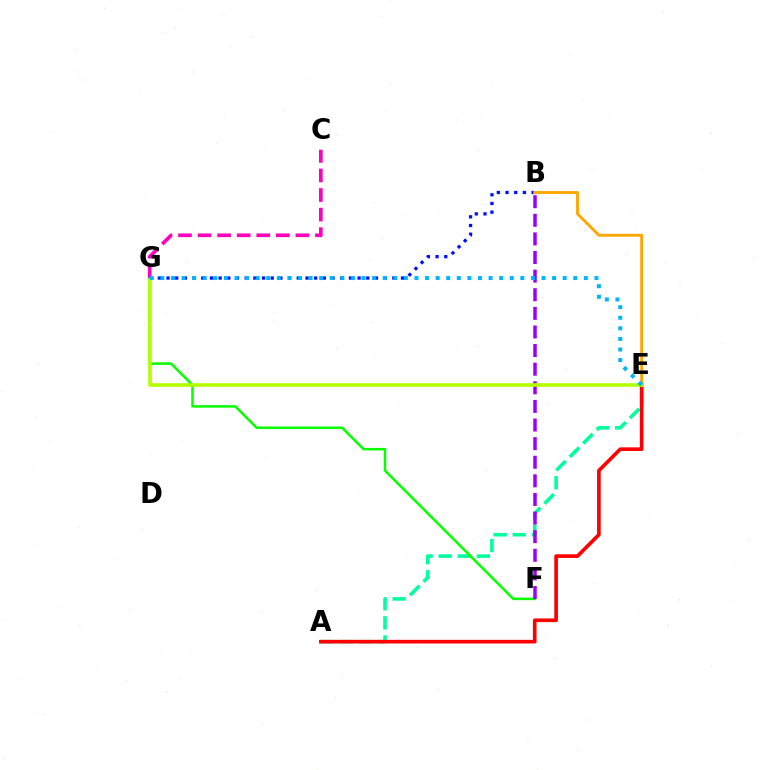{('A', 'E'): [{'color': '#00ff9d', 'line_style': 'dashed', 'thickness': 2.59}, {'color': '#ff0000', 'line_style': 'solid', 'thickness': 2.62}], ('B', 'G'): [{'color': '#0010ff', 'line_style': 'dotted', 'thickness': 2.36}], ('F', 'G'): [{'color': '#08ff00', 'line_style': 'solid', 'thickness': 1.82}], ('B', 'F'): [{'color': '#9b00ff', 'line_style': 'dashed', 'thickness': 2.53}], ('B', 'E'): [{'color': '#ffa500', 'line_style': 'solid', 'thickness': 2.07}], ('E', 'G'): [{'color': '#b3ff00', 'line_style': 'solid', 'thickness': 2.62}, {'color': '#00b5ff', 'line_style': 'dotted', 'thickness': 2.88}], ('C', 'G'): [{'color': '#ff00bd', 'line_style': 'dashed', 'thickness': 2.66}]}